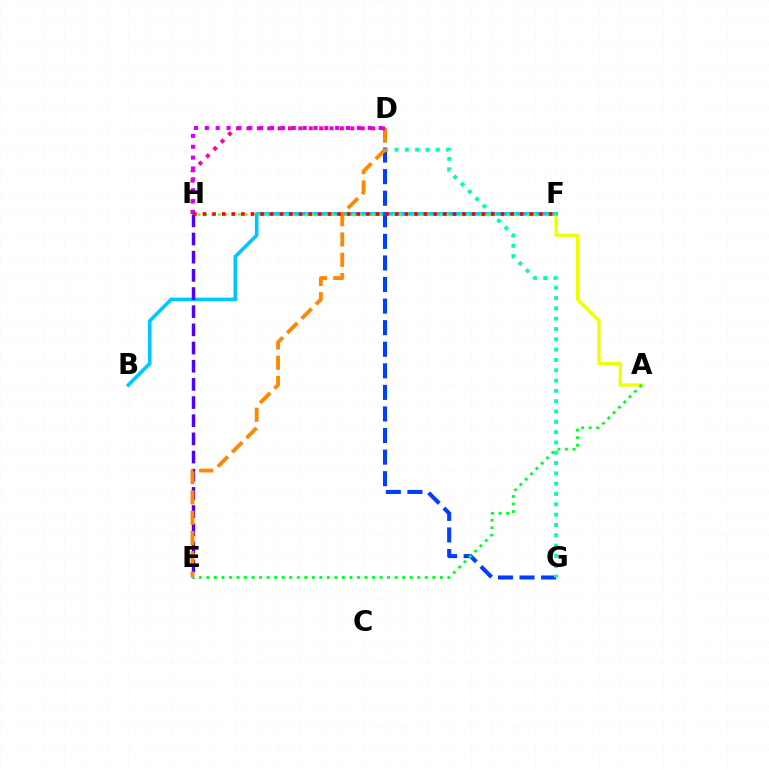{('A', 'F'): [{'color': '#eeff00', 'line_style': 'solid', 'thickness': 2.34}], ('B', 'F'): [{'color': '#00c7ff', 'line_style': 'solid', 'thickness': 2.62}], ('D', 'G'): [{'color': '#003fff', 'line_style': 'dashed', 'thickness': 2.93}, {'color': '#00ffaf', 'line_style': 'dotted', 'thickness': 2.8}], ('F', 'H'): [{'color': '#66ff00', 'line_style': 'dotted', 'thickness': 1.83}, {'color': '#ff0000', 'line_style': 'dotted', 'thickness': 2.61}], ('E', 'H'): [{'color': '#4f00ff', 'line_style': 'dashed', 'thickness': 2.47}], ('D', 'E'): [{'color': '#ff8800', 'line_style': 'dashed', 'thickness': 2.76}], ('D', 'H'): [{'color': '#ff00a0', 'line_style': 'dotted', 'thickness': 2.83}, {'color': '#d600ff', 'line_style': 'dotted', 'thickness': 2.95}], ('A', 'E'): [{'color': '#00ff27', 'line_style': 'dotted', 'thickness': 2.05}]}